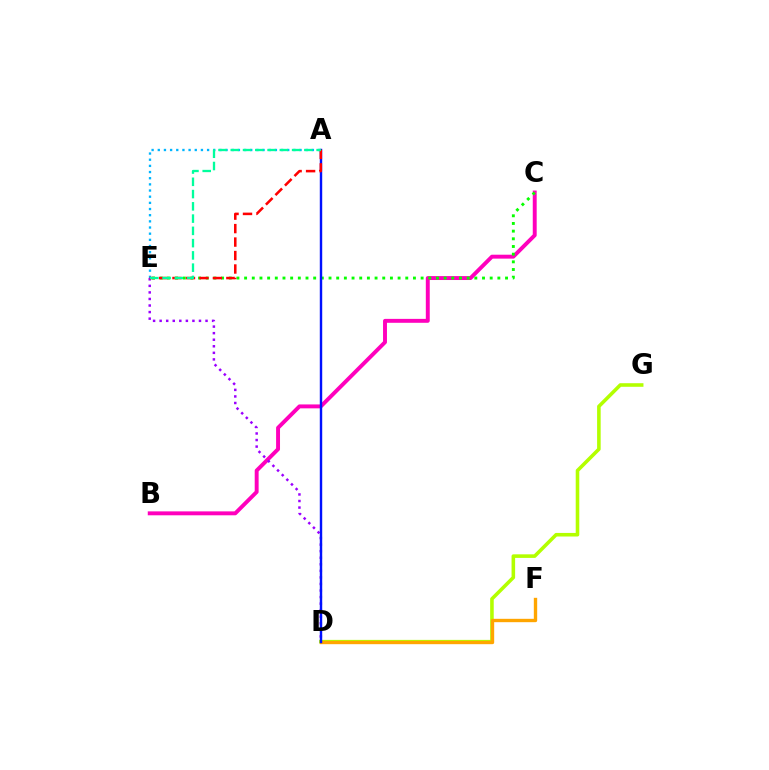{('D', 'G'): [{'color': '#b3ff00', 'line_style': 'solid', 'thickness': 2.57}], ('B', 'C'): [{'color': '#ff00bd', 'line_style': 'solid', 'thickness': 2.82}], ('C', 'E'): [{'color': '#08ff00', 'line_style': 'dotted', 'thickness': 2.09}], ('D', 'F'): [{'color': '#ffa500', 'line_style': 'solid', 'thickness': 2.42}], ('A', 'E'): [{'color': '#00b5ff', 'line_style': 'dotted', 'thickness': 1.67}, {'color': '#ff0000', 'line_style': 'dashed', 'thickness': 1.83}, {'color': '#00ff9d', 'line_style': 'dashed', 'thickness': 1.67}], ('D', 'E'): [{'color': '#9b00ff', 'line_style': 'dotted', 'thickness': 1.78}], ('A', 'D'): [{'color': '#0010ff', 'line_style': 'solid', 'thickness': 1.75}]}